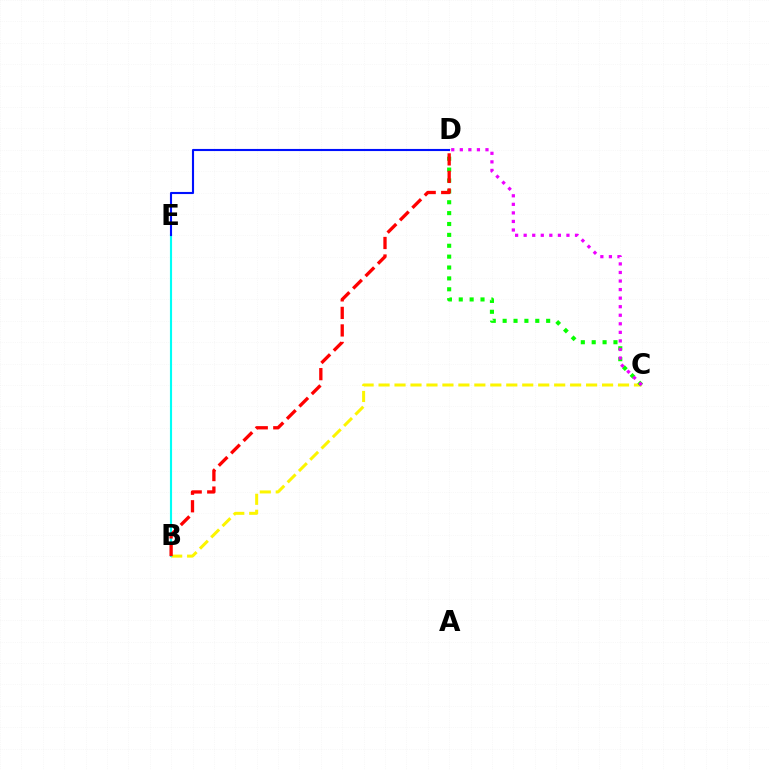{('B', 'C'): [{'color': '#fcf500', 'line_style': 'dashed', 'thickness': 2.17}], ('C', 'D'): [{'color': '#08ff00', 'line_style': 'dotted', 'thickness': 2.96}, {'color': '#ee00ff', 'line_style': 'dotted', 'thickness': 2.32}], ('B', 'E'): [{'color': '#00fff6', 'line_style': 'solid', 'thickness': 1.53}], ('B', 'D'): [{'color': '#ff0000', 'line_style': 'dashed', 'thickness': 2.38}], ('D', 'E'): [{'color': '#0010ff', 'line_style': 'solid', 'thickness': 1.52}]}